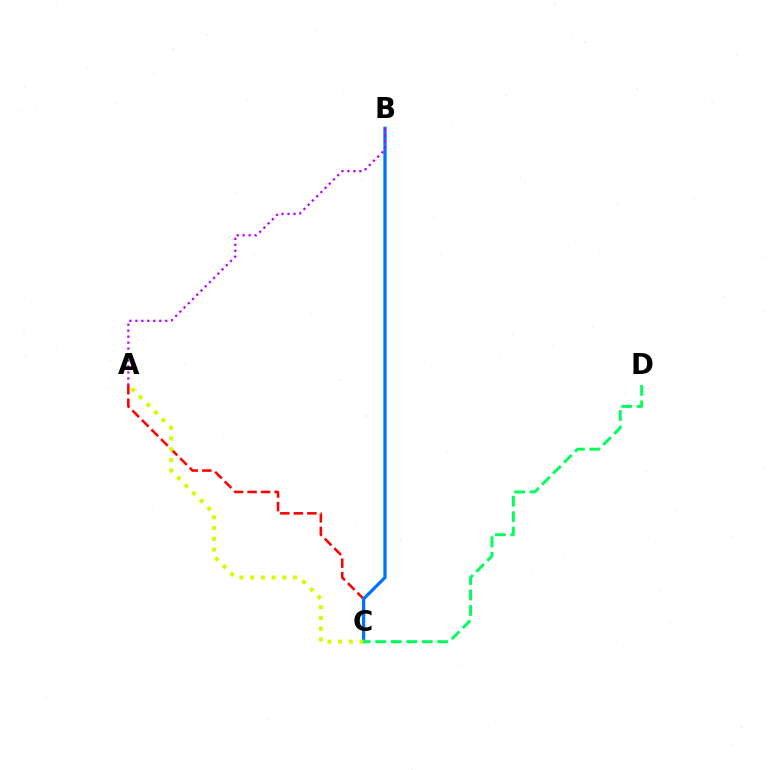{('A', 'C'): [{'color': '#ff0000', 'line_style': 'dashed', 'thickness': 1.84}, {'color': '#d1ff00', 'line_style': 'dotted', 'thickness': 2.92}], ('B', 'C'): [{'color': '#0074ff', 'line_style': 'solid', 'thickness': 2.36}], ('C', 'D'): [{'color': '#00ff5c', 'line_style': 'dashed', 'thickness': 2.11}], ('A', 'B'): [{'color': '#b900ff', 'line_style': 'dotted', 'thickness': 1.62}]}